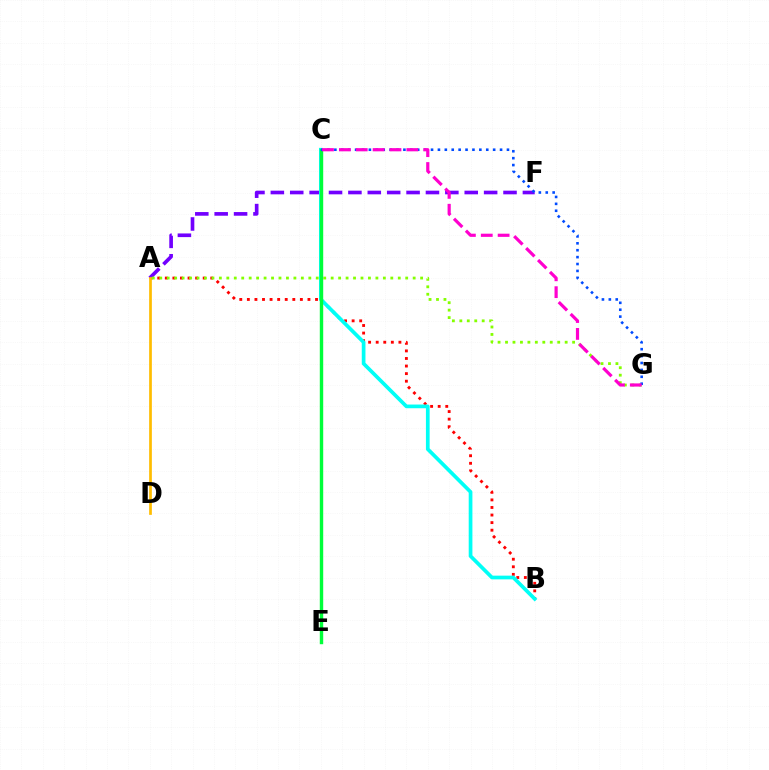{('A', 'B'): [{'color': '#ff0000', 'line_style': 'dotted', 'thickness': 2.06}], ('A', 'F'): [{'color': '#7200ff', 'line_style': 'dashed', 'thickness': 2.63}], ('B', 'C'): [{'color': '#00fff6', 'line_style': 'solid', 'thickness': 2.66}], ('A', 'G'): [{'color': '#84ff00', 'line_style': 'dotted', 'thickness': 2.03}], ('C', 'E'): [{'color': '#00ff39', 'line_style': 'solid', 'thickness': 2.46}], ('C', 'G'): [{'color': '#004bff', 'line_style': 'dotted', 'thickness': 1.88}, {'color': '#ff00cf', 'line_style': 'dashed', 'thickness': 2.29}], ('A', 'D'): [{'color': '#ffbd00', 'line_style': 'solid', 'thickness': 1.95}]}